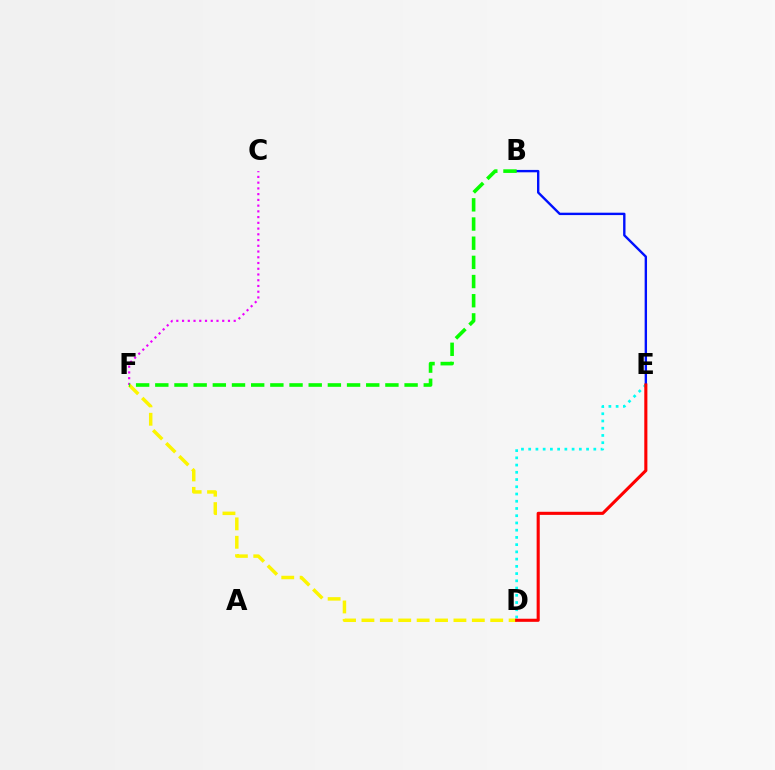{('B', 'E'): [{'color': '#0010ff', 'line_style': 'solid', 'thickness': 1.72}], ('C', 'F'): [{'color': '#ee00ff', 'line_style': 'dotted', 'thickness': 1.56}], ('D', 'F'): [{'color': '#fcf500', 'line_style': 'dashed', 'thickness': 2.5}], ('D', 'E'): [{'color': '#00fff6', 'line_style': 'dotted', 'thickness': 1.97}, {'color': '#ff0000', 'line_style': 'solid', 'thickness': 2.23}], ('B', 'F'): [{'color': '#08ff00', 'line_style': 'dashed', 'thickness': 2.6}]}